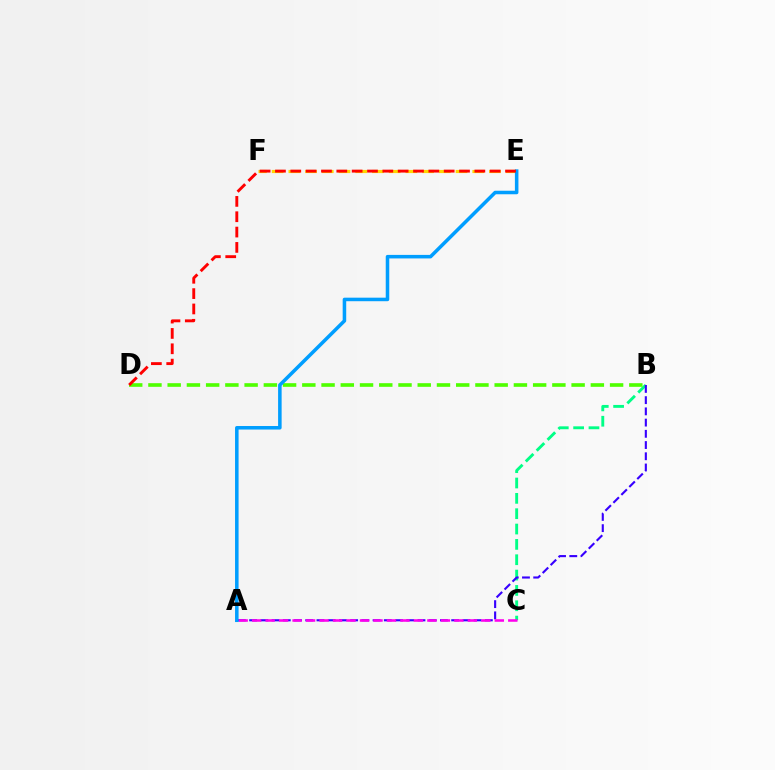{('B', 'C'): [{'color': '#00ff86', 'line_style': 'dashed', 'thickness': 2.08}], ('E', 'F'): [{'color': '#ffd500', 'line_style': 'dashed', 'thickness': 2.27}], ('A', 'B'): [{'color': '#3700ff', 'line_style': 'dashed', 'thickness': 1.52}], ('A', 'C'): [{'color': '#ff00ed', 'line_style': 'dashed', 'thickness': 1.83}], ('B', 'D'): [{'color': '#4fff00', 'line_style': 'dashed', 'thickness': 2.61}], ('A', 'E'): [{'color': '#009eff', 'line_style': 'solid', 'thickness': 2.54}], ('D', 'E'): [{'color': '#ff0000', 'line_style': 'dashed', 'thickness': 2.08}]}